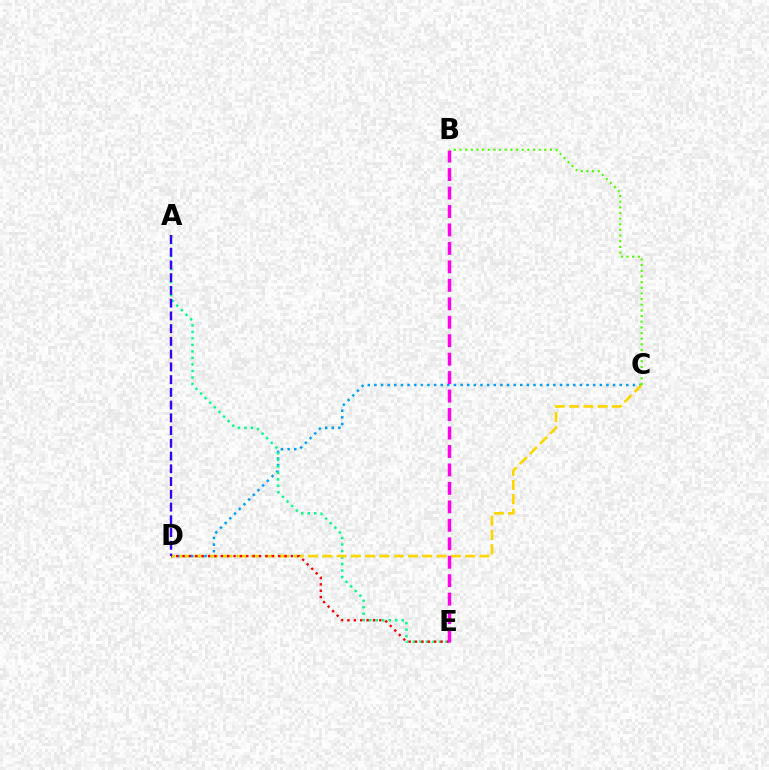{('C', 'D'): [{'color': '#009eff', 'line_style': 'dotted', 'thickness': 1.8}, {'color': '#ffd500', 'line_style': 'dashed', 'thickness': 1.94}], ('A', 'E'): [{'color': '#00ff86', 'line_style': 'dotted', 'thickness': 1.77}], ('D', 'E'): [{'color': '#ff0000', 'line_style': 'dotted', 'thickness': 1.73}], ('A', 'D'): [{'color': '#3700ff', 'line_style': 'dashed', 'thickness': 1.73}], ('B', 'E'): [{'color': '#ff00ed', 'line_style': 'dashed', 'thickness': 2.51}], ('B', 'C'): [{'color': '#4fff00', 'line_style': 'dotted', 'thickness': 1.54}]}